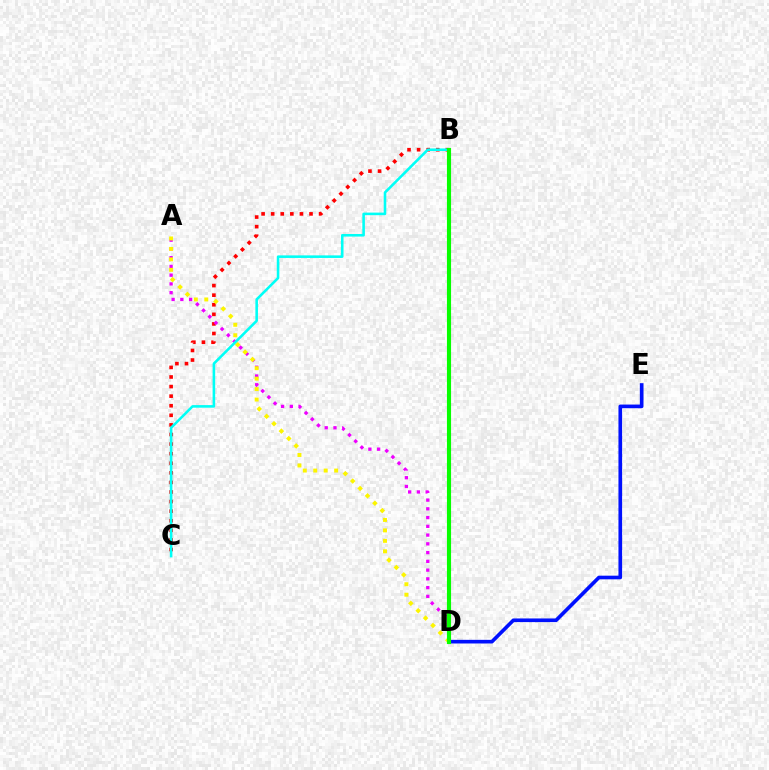{('B', 'C'): [{'color': '#ff0000', 'line_style': 'dotted', 'thickness': 2.6}, {'color': '#00fff6', 'line_style': 'solid', 'thickness': 1.86}], ('D', 'E'): [{'color': '#0010ff', 'line_style': 'solid', 'thickness': 2.63}], ('A', 'D'): [{'color': '#ee00ff', 'line_style': 'dotted', 'thickness': 2.38}, {'color': '#fcf500', 'line_style': 'dotted', 'thickness': 2.84}], ('B', 'D'): [{'color': '#08ff00', 'line_style': 'solid', 'thickness': 2.97}]}